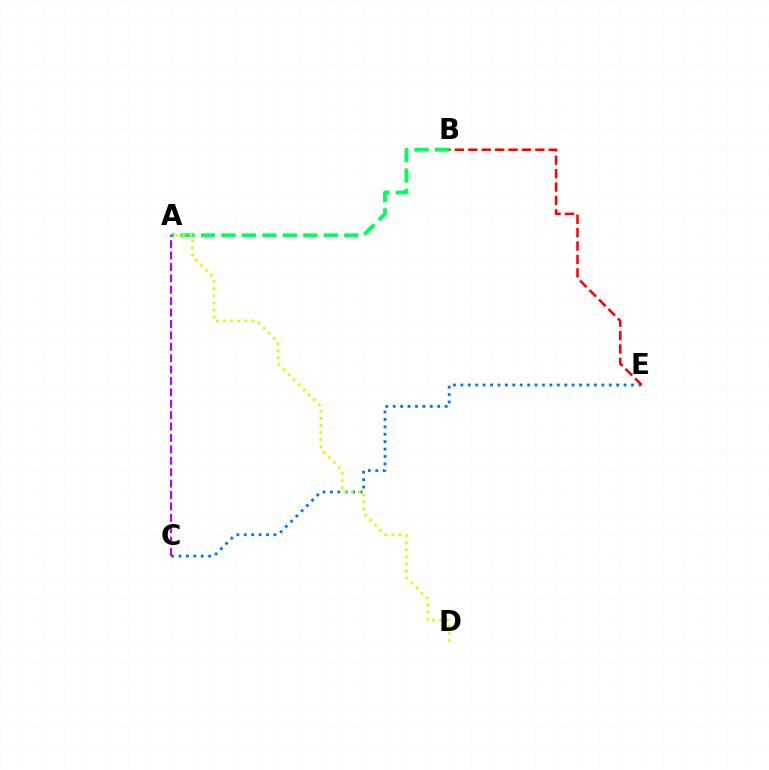{('A', 'B'): [{'color': '#00ff5c', 'line_style': 'dashed', 'thickness': 2.78}], ('C', 'E'): [{'color': '#0074ff', 'line_style': 'dotted', 'thickness': 2.02}], ('A', 'D'): [{'color': '#d1ff00', 'line_style': 'dotted', 'thickness': 1.93}], ('A', 'C'): [{'color': '#b900ff', 'line_style': 'dashed', 'thickness': 1.55}], ('B', 'E'): [{'color': '#ff0000', 'line_style': 'dashed', 'thickness': 1.82}]}